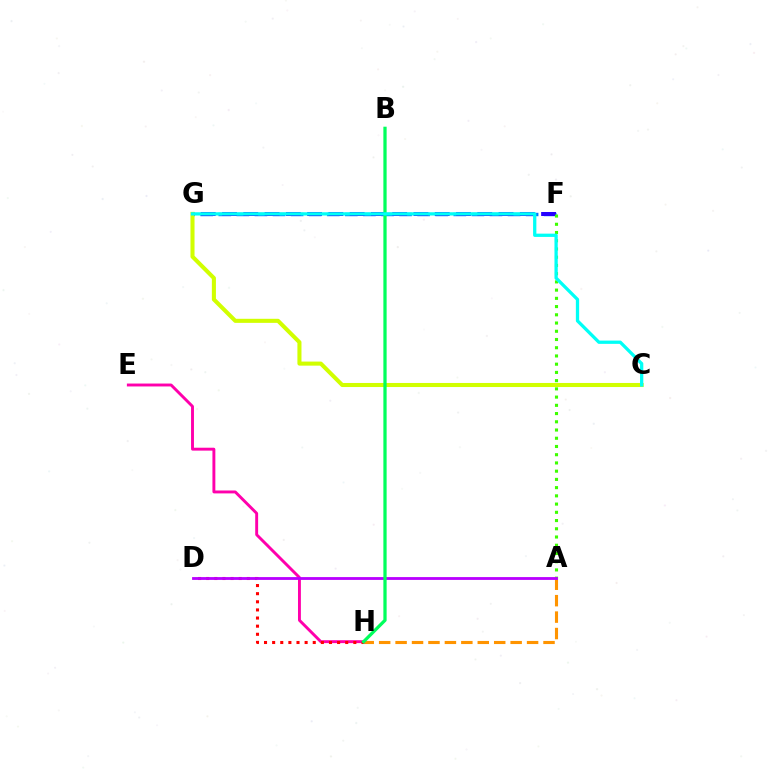{('A', 'H'): [{'color': '#ff9400', 'line_style': 'dashed', 'thickness': 2.23}], ('F', 'G'): [{'color': '#0074ff', 'line_style': 'dashed', 'thickness': 2.46}, {'color': '#2500ff', 'line_style': 'dashed', 'thickness': 2.89}], ('A', 'F'): [{'color': '#3dff00', 'line_style': 'dotted', 'thickness': 2.24}], ('E', 'H'): [{'color': '#ff00ac', 'line_style': 'solid', 'thickness': 2.09}], ('C', 'G'): [{'color': '#d1ff00', 'line_style': 'solid', 'thickness': 2.93}, {'color': '#00fff6', 'line_style': 'solid', 'thickness': 2.36}], ('D', 'H'): [{'color': '#ff0000', 'line_style': 'dotted', 'thickness': 2.21}], ('A', 'D'): [{'color': '#b900ff', 'line_style': 'solid', 'thickness': 2.03}], ('B', 'H'): [{'color': '#00ff5c', 'line_style': 'solid', 'thickness': 2.35}]}